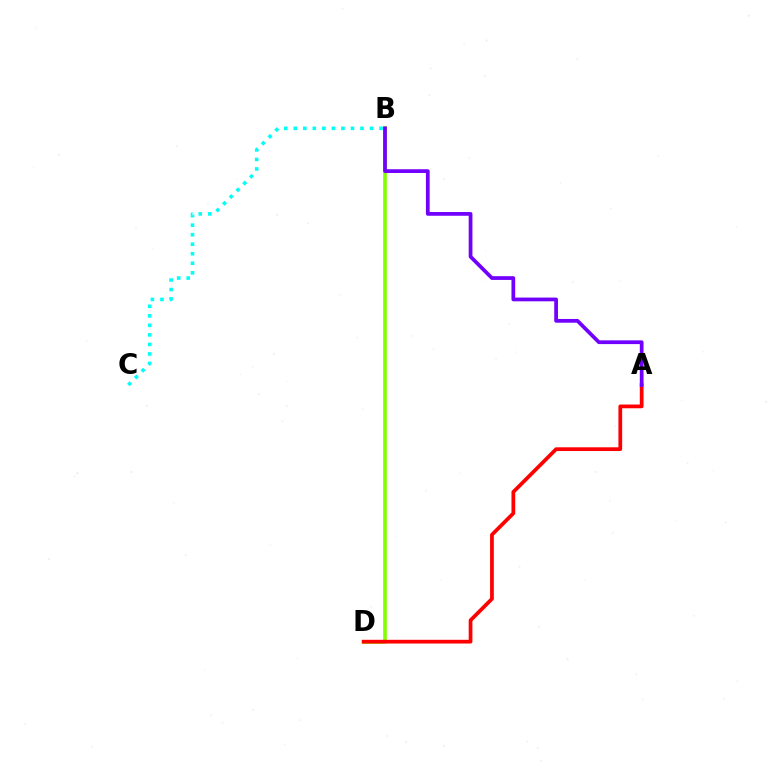{('B', 'D'): [{'color': '#84ff00', 'line_style': 'solid', 'thickness': 2.61}], ('A', 'D'): [{'color': '#ff0000', 'line_style': 'solid', 'thickness': 2.69}], ('B', 'C'): [{'color': '#00fff6', 'line_style': 'dotted', 'thickness': 2.59}], ('A', 'B'): [{'color': '#7200ff', 'line_style': 'solid', 'thickness': 2.69}]}